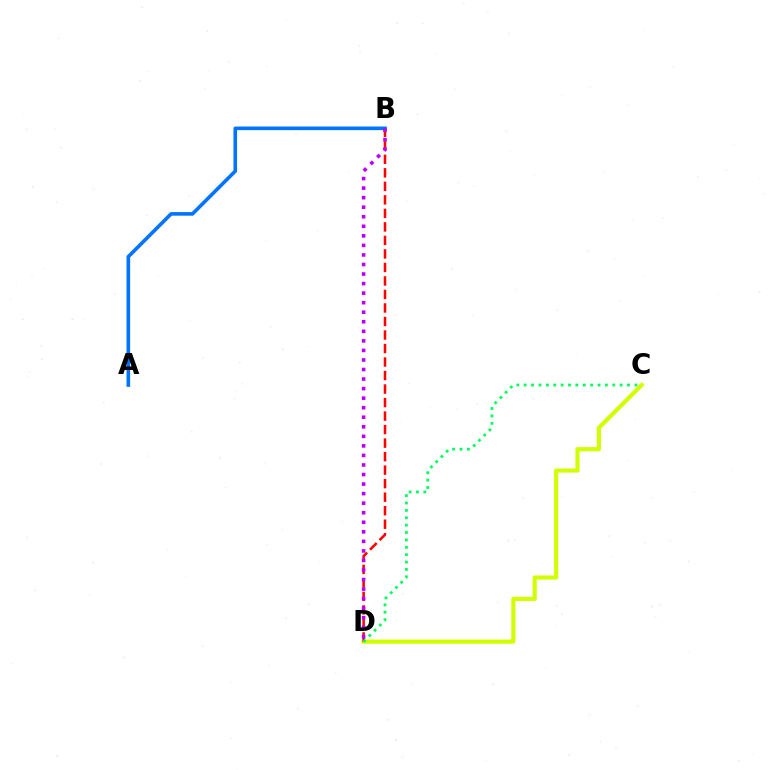{('C', 'D'): [{'color': '#d1ff00', 'line_style': 'solid', 'thickness': 2.99}, {'color': '#00ff5c', 'line_style': 'dotted', 'thickness': 2.01}], ('B', 'D'): [{'color': '#ff0000', 'line_style': 'dashed', 'thickness': 1.84}, {'color': '#b900ff', 'line_style': 'dotted', 'thickness': 2.59}], ('A', 'B'): [{'color': '#0074ff', 'line_style': 'solid', 'thickness': 2.6}]}